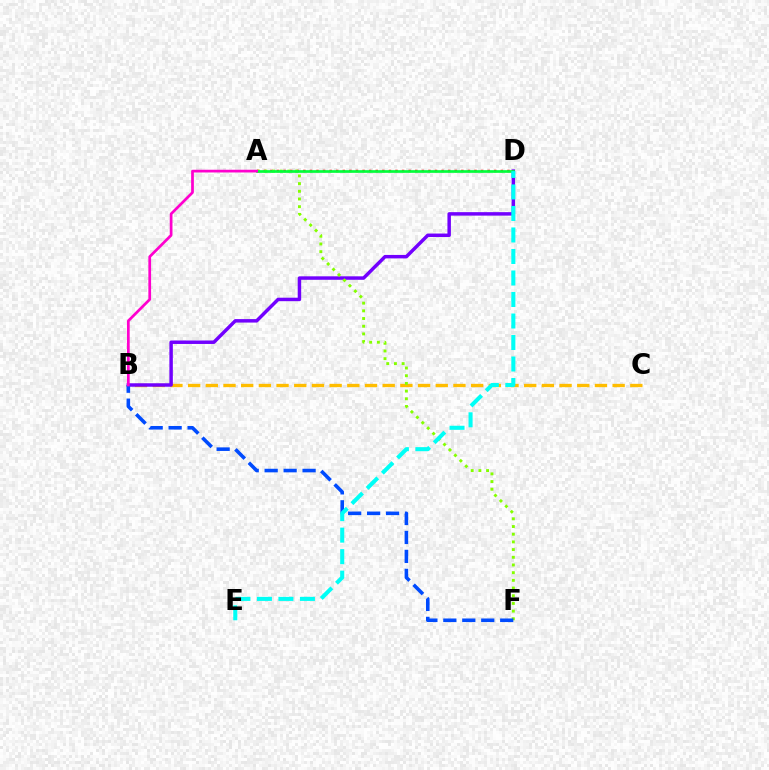{('A', 'D'): [{'color': '#ff0000', 'line_style': 'dotted', 'thickness': 1.79}, {'color': '#00ff39', 'line_style': 'solid', 'thickness': 1.92}], ('B', 'C'): [{'color': '#ffbd00', 'line_style': 'dashed', 'thickness': 2.4}], ('B', 'D'): [{'color': '#7200ff', 'line_style': 'solid', 'thickness': 2.5}], ('A', 'F'): [{'color': '#84ff00', 'line_style': 'dotted', 'thickness': 2.09}], ('B', 'F'): [{'color': '#004bff', 'line_style': 'dashed', 'thickness': 2.58}], ('D', 'E'): [{'color': '#00fff6', 'line_style': 'dashed', 'thickness': 2.92}], ('A', 'B'): [{'color': '#ff00cf', 'line_style': 'solid', 'thickness': 1.96}]}